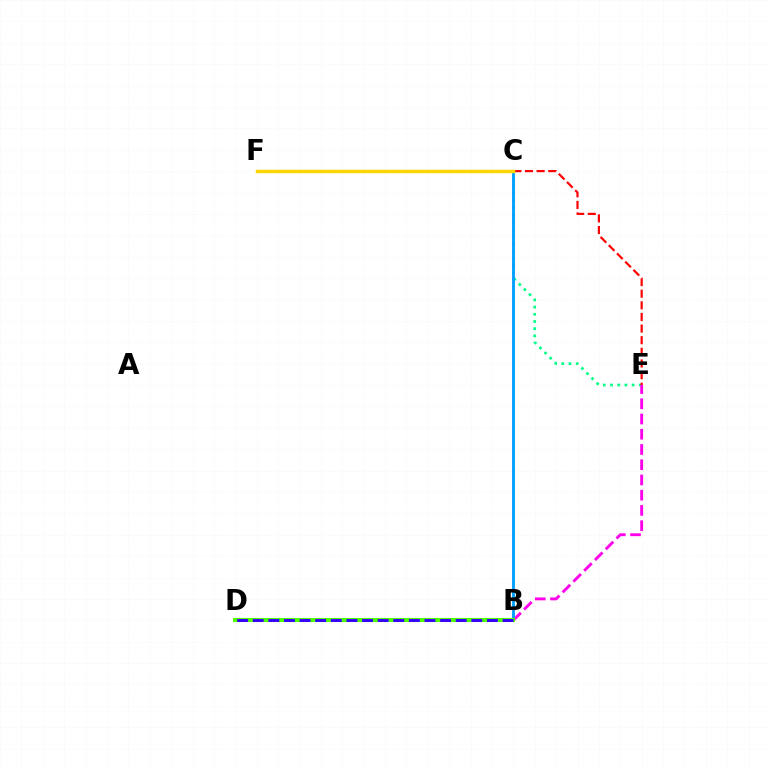{('C', 'E'): [{'color': '#00ff86', 'line_style': 'dotted', 'thickness': 1.96}, {'color': '#ff0000', 'line_style': 'dashed', 'thickness': 1.58}], ('B', 'E'): [{'color': '#ff00ed', 'line_style': 'dashed', 'thickness': 2.07}], ('B', 'C'): [{'color': '#009eff', 'line_style': 'solid', 'thickness': 2.05}], ('B', 'D'): [{'color': '#4fff00', 'line_style': 'solid', 'thickness': 2.94}, {'color': '#3700ff', 'line_style': 'dashed', 'thickness': 2.12}], ('C', 'F'): [{'color': '#ffd500', 'line_style': 'solid', 'thickness': 2.49}]}